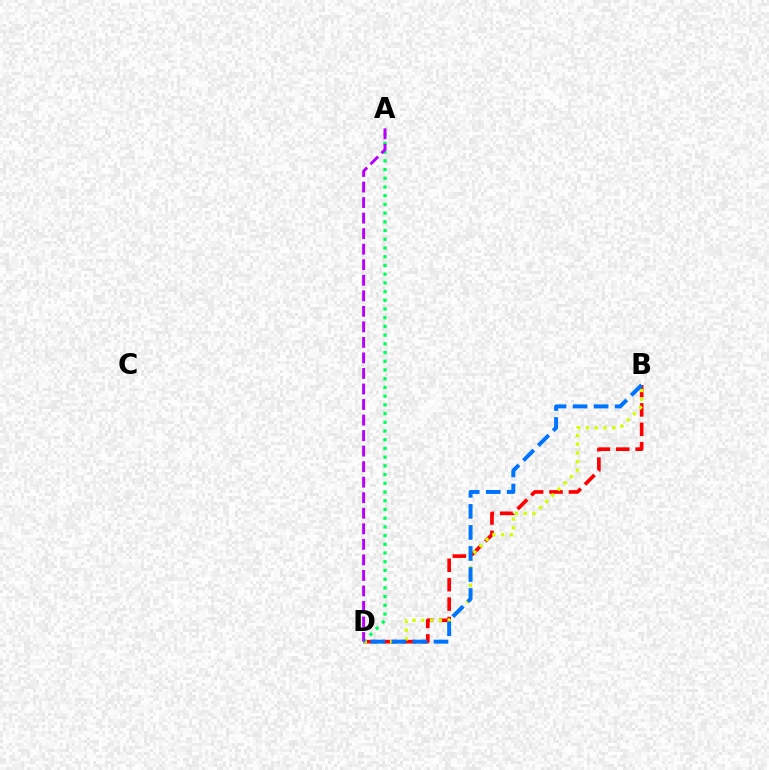{('B', 'D'): [{'color': '#ff0000', 'line_style': 'dashed', 'thickness': 2.63}, {'color': '#d1ff00', 'line_style': 'dotted', 'thickness': 2.38}, {'color': '#0074ff', 'line_style': 'dashed', 'thickness': 2.86}], ('A', 'D'): [{'color': '#00ff5c', 'line_style': 'dotted', 'thickness': 2.37}, {'color': '#b900ff', 'line_style': 'dashed', 'thickness': 2.11}]}